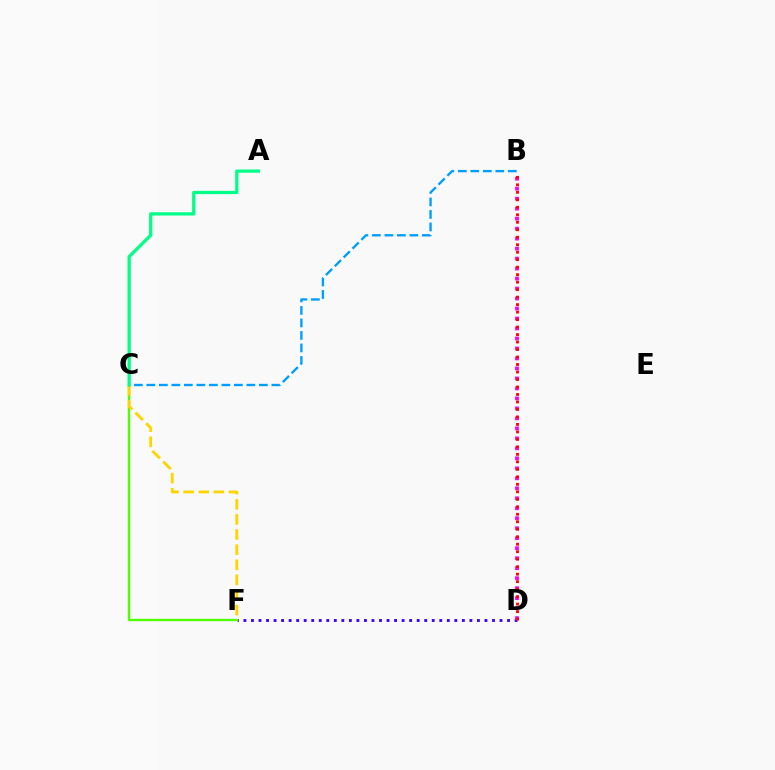{('D', 'F'): [{'color': '#3700ff', 'line_style': 'dotted', 'thickness': 2.05}], ('B', 'D'): [{'color': '#ff00ed', 'line_style': 'dotted', 'thickness': 2.71}, {'color': '#ff0000', 'line_style': 'dotted', 'thickness': 2.03}], ('C', 'F'): [{'color': '#4fff00', 'line_style': 'solid', 'thickness': 1.71}, {'color': '#ffd500', 'line_style': 'dashed', 'thickness': 2.05}], ('B', 'C'): [{'color': '#009eff', 'line_style': 'dashed', 'thickness': 1.7}], ('A', 'C'): [{'color': '#00ff86', 'line_style': 'solid', 'thickness': 2.35}]}